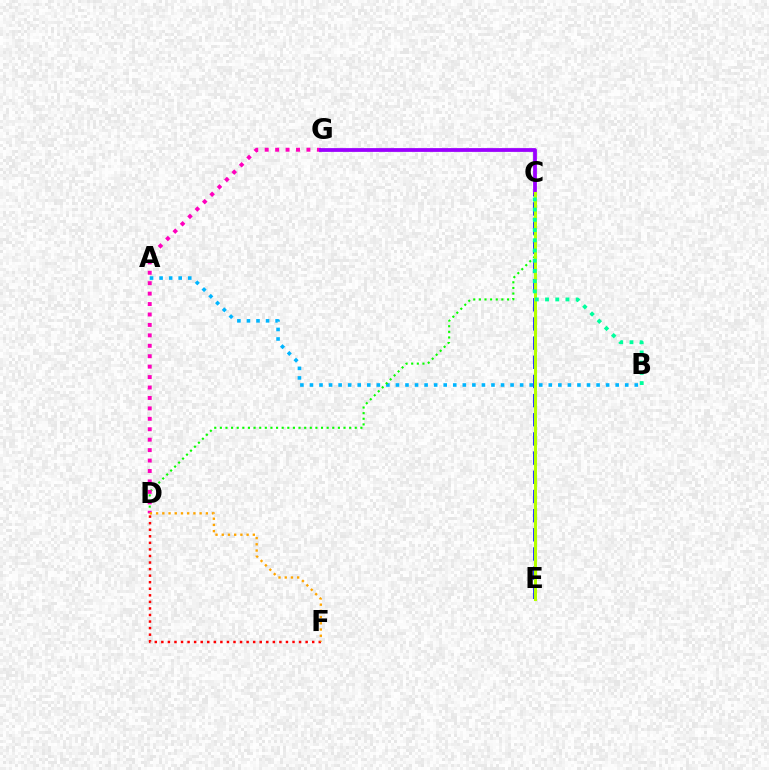{('A', 'B'): [{'color': '#00b5ff', 'line_style': 'dotted', 'thickness': 2.6}], ('C', 'D'): [{'color': '#08ff00', 'line_style': 'dotted', 'thickness': 1.53}], ('D', 'G'): [{'color': '#ff00bd', 'line_style': 'dotted', 'thickness': 2.83}], ('D', 'F'): [{'color': '#ff0000', 'line_style': 'dotted', 'thickness': 1.78}, {'color': '#ffa500', 'line_style': 'dotted', 'thickness': 1.69}], ('C', 'E'): [{'color': '#0010ff', 'line_style': 'dashed', 'thickness': 2.6}, {'color': '#b3ff00', 'line_style': 'solid', 'thickness': 2.2}], ('C', 'G'): [{'color': '#9b00ff', 'line_style': 'solid', 'thickness': 2.72}], ('B', 'C'): [{'color': '#00ff9d', 'line_style': 'dotted', 'thickness': 2.77}]}